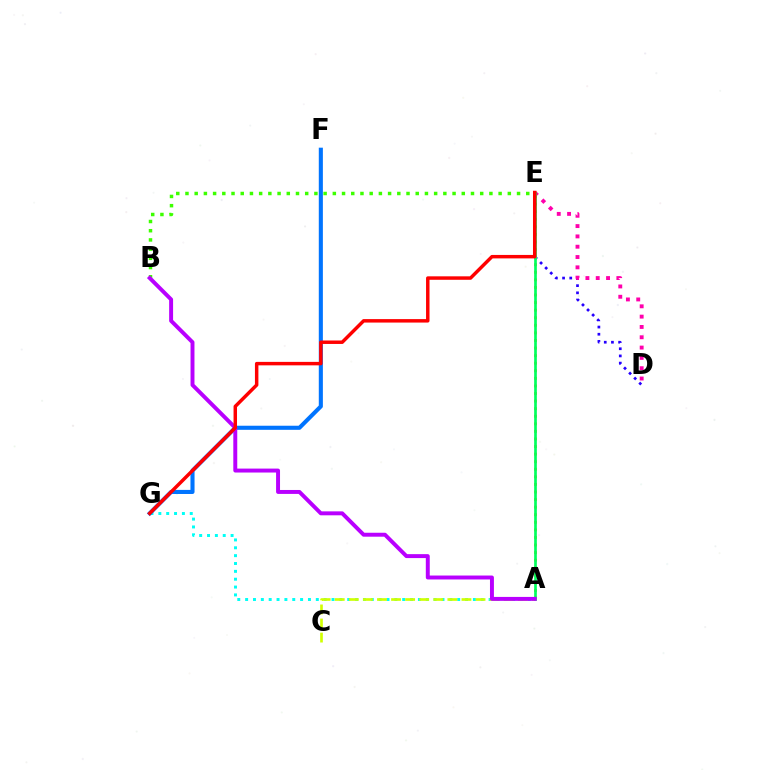{('A', 'G'): [{'color': '#00fff6', 'line_style': 'dotted', 'thickness': 2.13}], ('D', 'E'): [{'color': '#2500ff', 'line_style': 'dotted', 'thickness': 1.95}, {'color': '#ff00ac', 'line_style': 'dotted', 'thickness': 2.8}], ('B', 'E'): [{'color': '#3dff00', 'line_style': 'dotted', 'thickness': 2.5}], ('A', 'C'): [{'color': '#d1ff00', 'line_style': 'dashed', 'thickness': 1.91}], ('A', 'E'): [{'color': '#ff9400', 'line_style': 'dotted', 'thickness': 2.06}, {'color': '#00ff5c', 'line_style': 'solid', 'thickness': 1.93}], ('F', 'G'): [{'color': '#0074ff', 'line_style': 'solid', 'thickness': 2.94}], ('A', 'B'): [{'color': '#b900ff', 'line_style': 'solid', 'thickness': 2.84}], ('E', 'G'): [{'color': '#ff0000', 'line_style': 'solid', 'thickness': 2.49}]}